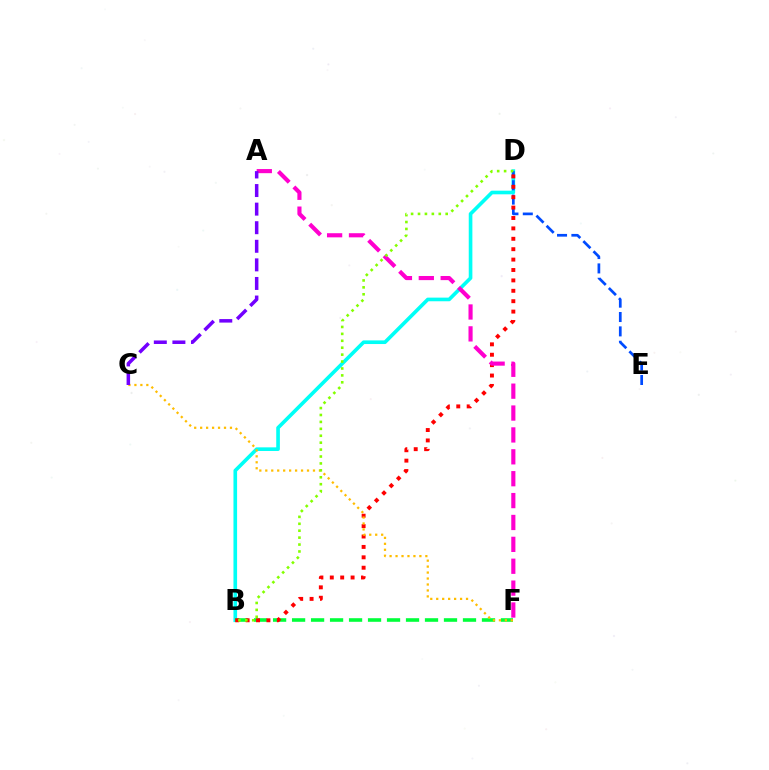{('B', 'D'): [{'color': '#00fff6', 'line_style': 'solid', 'thickness': 2.62}, {'color': '#ff0000', 'line_style': 'dotted', 'thickness': 2.83}, {'color': '#84ff00', 'line_style': 'dotted', 'thickness': 1.88}], ('B', 'F'): [{'color': '#00ff39', 'line_style': 'dashed', 'thickness': 2.58}], ('D', 'E'): [{'color': '#004bff', 'line_style': 'dashed', 'thickness': 1.95}], ('A', 'F'): [{'color': '#ff00cf', 'line_style': 'dashed', 'thickness': 2.97}], ('C', 'F'): [{'color': '#ffbd00', 'line_style': 'dotted', 'thickness': 1.62}], ('A', 'C'): [{'color': '#7200ff', 'line_style': 'dashed', 'thickness': 2.52}]}